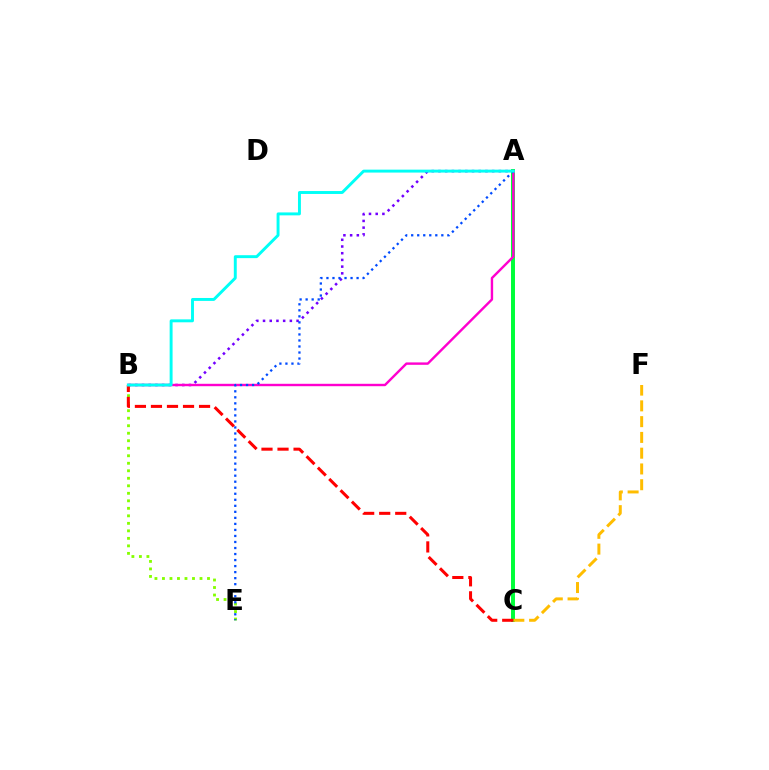{('A', 'B'): [{'color': '#7200ff', 'line_style': 'dotted', 'thickness': 1.82}, {'color': '#ff00cf', 'line_style': 'solid', 'thickness': 1.73}, {'color': '#00fff6', 'line_style': 'solid', 'thickness': 2.11}], ('B', 'E'): [{'color': '#84ff00', 'line_style': 'dotted', 'thickness': 2.04}], ('A', 'C'): [{'color': '#00ff39', 'line_style': 'solid', 'thickness': 2.85}], ('C', 'F'): [{'color': '#ffbd00', 'line_style': 'dashed', 'thickness': 2.14}], ('B', 'C'): [{'color': '#ff0000', 'line_style': 'dashed', 'thickness': 2.18}], ('A', 'E'): [{'color': '#004bff', 'line_style': 'dotted', 'thickness': 1.64}]}